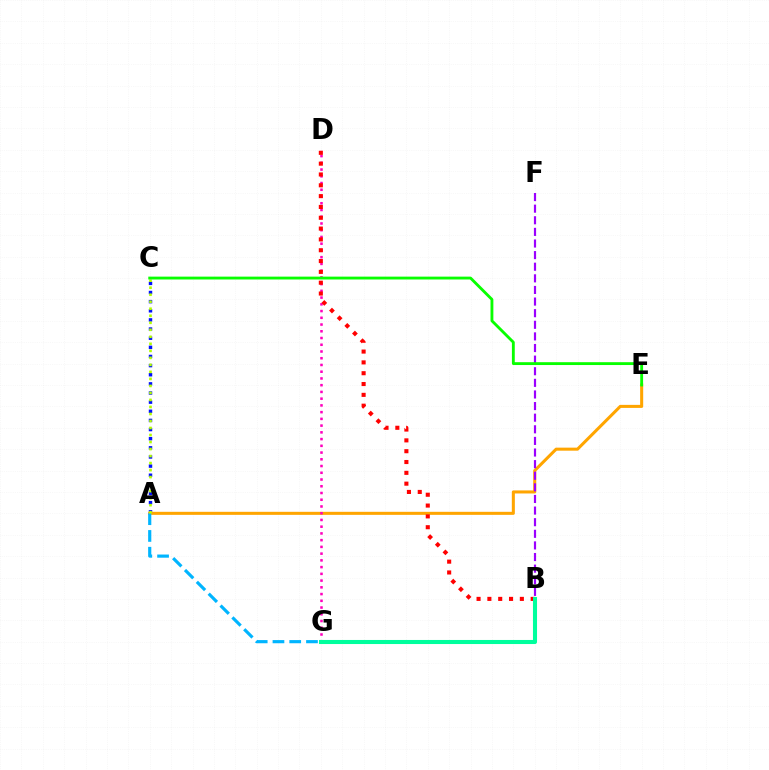{('A', 'C'): [{'color': '#0010ff', 'line_style': 'dotted', 'thickness': 2.48}, {'color': '#b3ff00', 'line_style': 'dotted', 'thickness': 1.91}], ('A', 'E'): [{'color': '#ffa500', 'line_style': 'solid', 'thickness': 2.19}], ('A', 'G'): [{'color': '#00b5ff', 'line_style': 'dashed', 'thickness': 2.28}], ('B', 'F'): [{'color': '#9b00ff', 'line_style': 'dashed', 'thickness': 1.58}], ('D', 'G'): [{'color': '#ff00bd', 'line_style': 'dotted', 'thickness': 1.83}], ('B', 'D'): [{'color': '#ff0000', 'line_style': 'dotted', 'thickness': 2.94}], ('B', 'G'): [{'color': '#00ff9d', 'line_style': 'solid', 'thickness': 2.93}], ('C', 'E'): [{'color': '#08ff00', 'line_style': 'solid', 'thickness': 2.05}]}